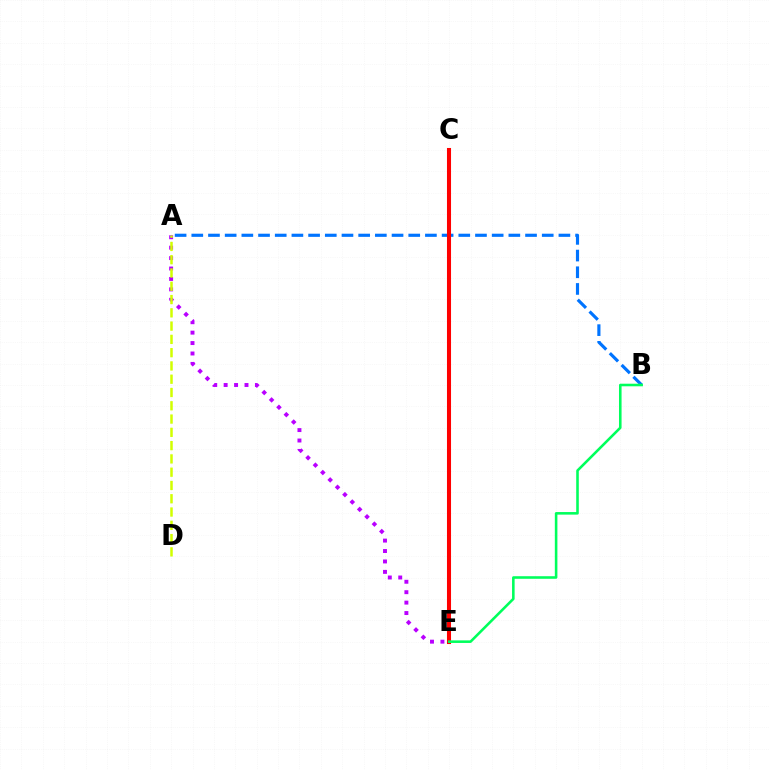{('A', 'B'): [{'color': '#0074ff', 'line_style': 'dashed', 'thickness': 2.27}], ('A', 'E'): [{'color': '#b900ff', 'line_style': 'dotted', 'thickness': 2.83}], ('A', 'D'): [{'color': '#d1ff00', 'line_style': 'dashed', 'thickness': 1.8}], ('C', 'E'): [{'color': '#ff0000', 'line_style': 'solid', 'thickness': 2.92}], ('B', 'E'): [{'color': '#00ff5c', 'line_style': 'solid', 'thickness': 1.86}]}